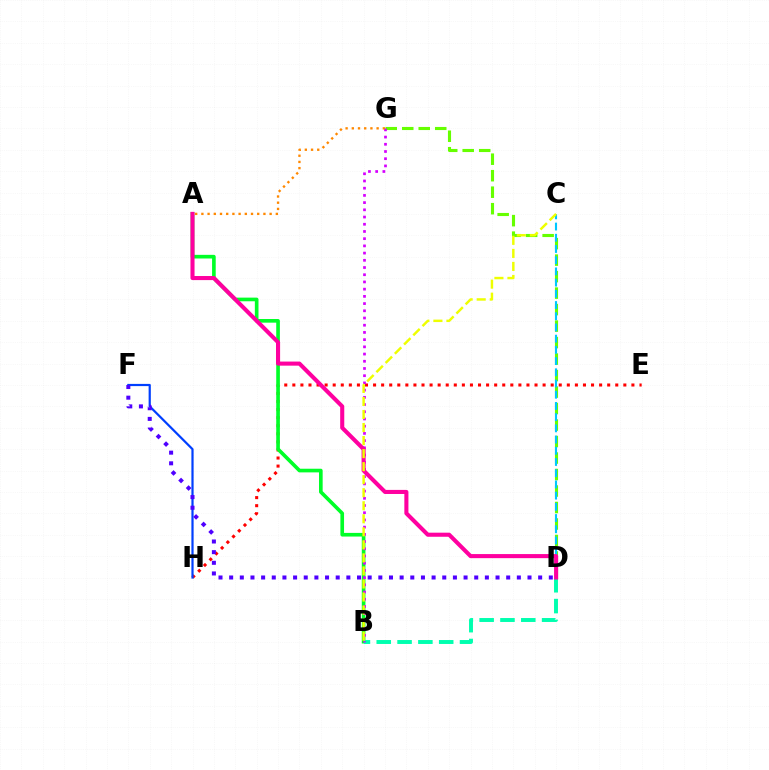{('D', 'G'): [{'color': '#66ff00', 'line_style': 'dashed', 'thickness': 2.24}], ('E', 'H'): [{'color': '#ff0000', 'line_style': 'dotted', 'thickness': 2.19}], ('A', 'B'): [{'color': '#00ff27', 'line_style': 'solid', 'thickness': 2.63}], ('F', 'H'): [{'color': '#003fff', 'line_style': 'solid', 'thickness': 1.59}], ('D', 'F'): [{'color': '#4f00ff', 'line_style': 'dotted', 'thickness': 2.9}], ('B', 'D'): [{'color': '#00ffaf', 'line_style': 'dashed', 'thickness': 2.83}], ('C', 'D'): [{'color': '#00c7ff', 'line_style': 'dashed', 'thickness': 1.52}], ('B', 'G'): [{'color': '#d600ff', 'line_style': 'dotted', 'thickness': 1.96}], ('A', 'D'): [{'color': '#ff00a0', 'line_style': 'solid', 'thickness': 2.94}], ('B', 'C'): [{'color': '#eeff00', 'line_style': 'dashed', 'thickness': 1.77}], ('A', 'G'): [{'color': '#ff8800', 'line_style': 'dotted', 'thickness': 1.69}]}